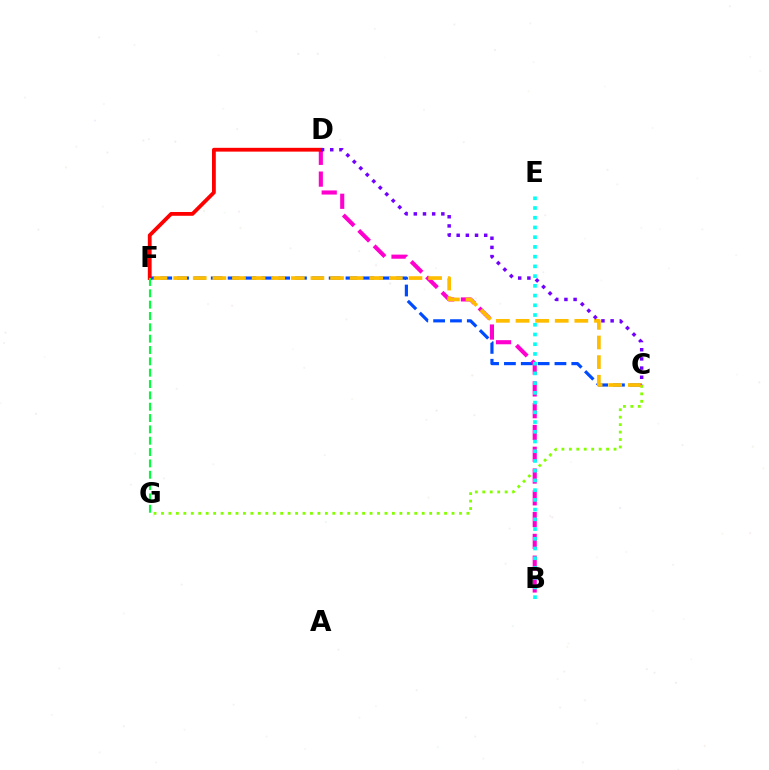{('C', 'F'): [{'color': '#004bff', 'line_style': 'dashed', 'thickness': 2.29}, {'color': '#ffbd00', 'line_style': 'dashed', 'thickness': 2.66}], ('C', 'G'): [{'color': '#84ff00', 'line_style': 'dotted', 'thickness': 2.02}], ('B', 'D'): [{'color': '#ff00cf', 'line_style': 'dashed', 'thickness': 2.96}], ('D', 'F'): [{'color': '#ff0000', 'line_style': 'solid', 'thickness': 2.73}], ('B', 'E'): [{'color': '#00fff6', 'line_style': 'dotted', 'thickness': 2.64}], ('C', 'D'): [{'color': '#7200ff', 'line_style': 'dotted', 'thickness': 2.49}], ('F', 'G'): [{'color': '#00ff39', 'line_style': 'dashed', 'thickness': 1.54}]}